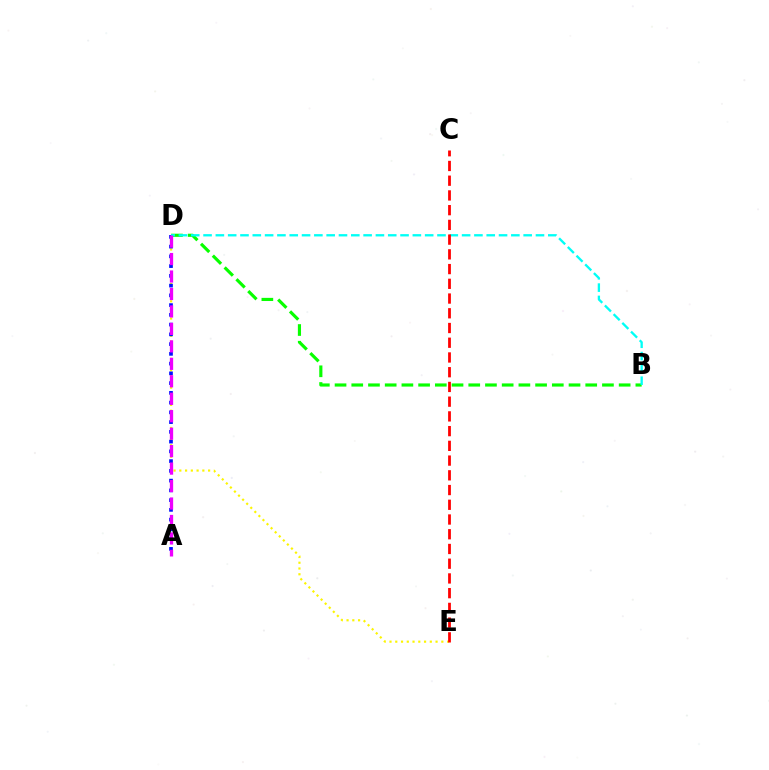{('D', 'E'): [{'color': '#fcf500', 'line_style': 'dotted', 'thickness': 1.56}], ('B', 'D'): [{'color': '#08ff00', 'line_style': 'dashed', 'thickness': 2.27}, {'color': '#00fff6', 'line_style': 'dashed', 'thickness': 1.67}], ('A', 'D'): [{'color': '#0010ff', 'line_style': 'dotted', 'thickness': 2.65}, {'color': '#ee00ff', 'line_style': 'dashed', 'thickness': 2.37}], ('C', 'E'): [{'color': '#ff0000', 'line_style': 'dashed', 'thickness': 2.0}]}